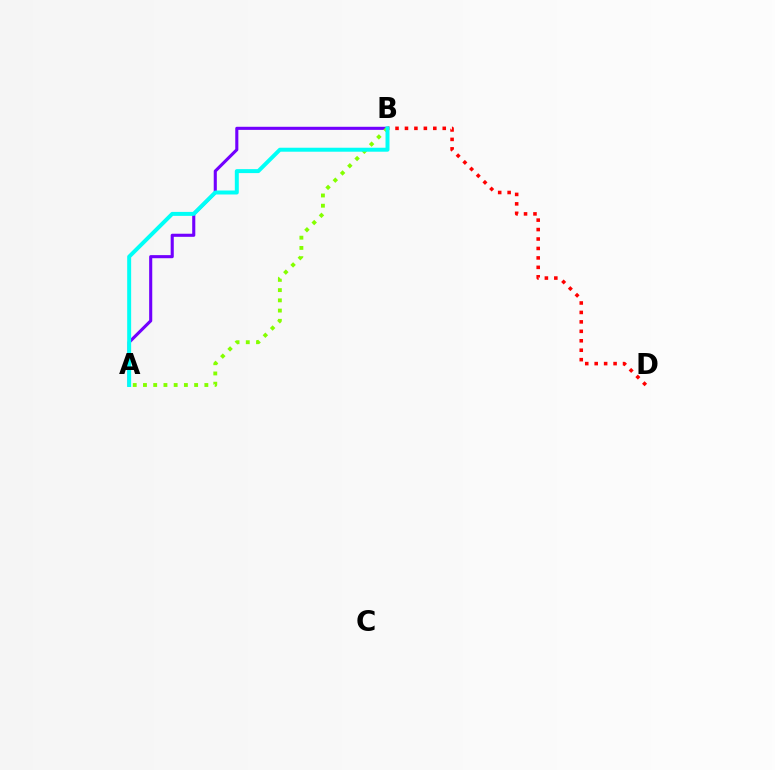{('A', 'B'): [{'color': '#7200ff', 'line_style': 'solid', 'thickness': 2.23}, {'color': '#84ff00', 'line_style': 'dotted', 'thickness': 2.78}, {'color': '#00fff6', 'line_style': 'solid', 'thickness': 2.86}], ('B', 'D'): [{'color': '#ff0000', 'line_style': 'dotted', 'thickness': 2.57}]}